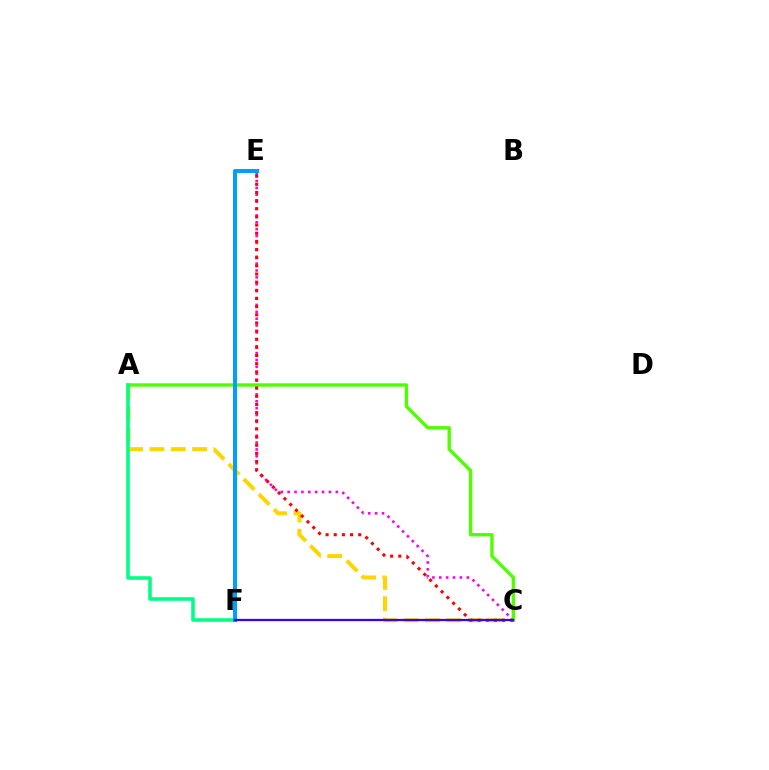{('A', 'C'): [{'color': '#ffd500', 'line_style': 'dashed', 'thickness': 2.9}, {'color': '#4fff00', 'line_style': 'solid', 'thickness': 2.43}], ('C', 'E'): [{'color': '#ff00ed', 'line_style': 'dotted', 'thickness': 1.87}, {'color': '#ff0000', 'line_style': 'dotted', 'thickness': 2.22}], ('A', 'F'): [{'color': '#00ff86', 'line_style': 'solid', 'thickness': 2.58}], ('E', 'F'): [{'color': '#009eff', 'line_style': 'solid', 'thickness': 2.87}], ('C', 'F'): [{'color': '#3700ff', 'line_style': 'solid', 'thickness': 1.63}]}